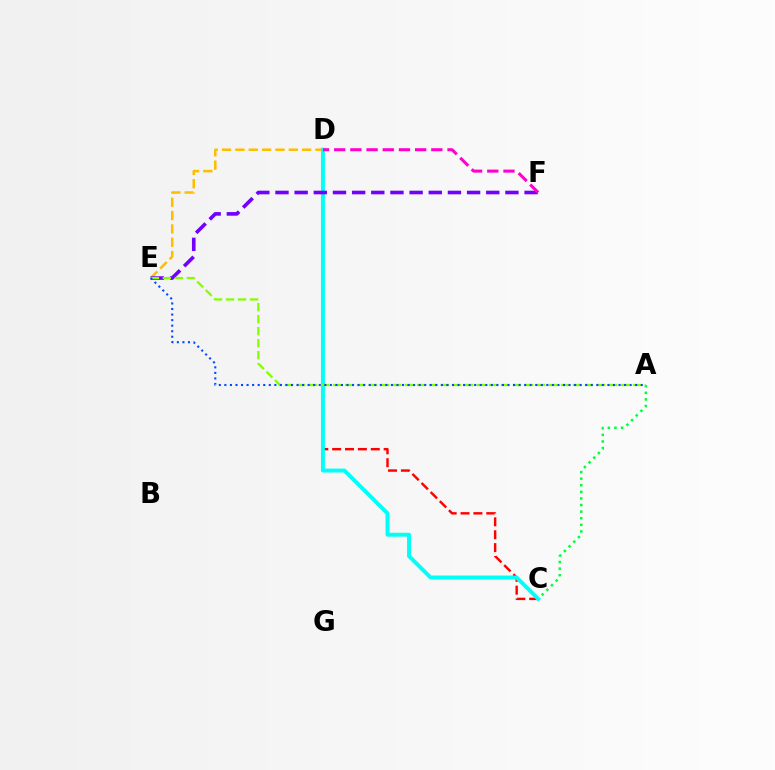{('A', 'C'): [{'color': '#00ff39', 'line_style': 'dotted', 'thickness': 1.79}], ('D', 'E'): [{'color': '#ffbd00', 'line_style': 'dashed', 'thickness': 1.81}], ('C', 'D'): [{'color': '#ff0000', 'line_style': 'dashed', 'thickness': 1.75}, {'color': '#00fff6', 'line_style': 'solid', 'thickness': 2.84}], ('E', 'F'): [{'color': '#7200ff', 'line_style': 'dashed', 'thickness': 2.6}], ('D', 'F'): [{'color': '#ff00cf', 'line_style': 'dashed', 'thickness': 2.2}], ('A', 'E'): [{'color': '#84ff00', 'line_style': 'dashed', 'thickness': 1.63}, {'color': '#004bff', 'line_style': 'dotted', 'thickness': 1.51}]}